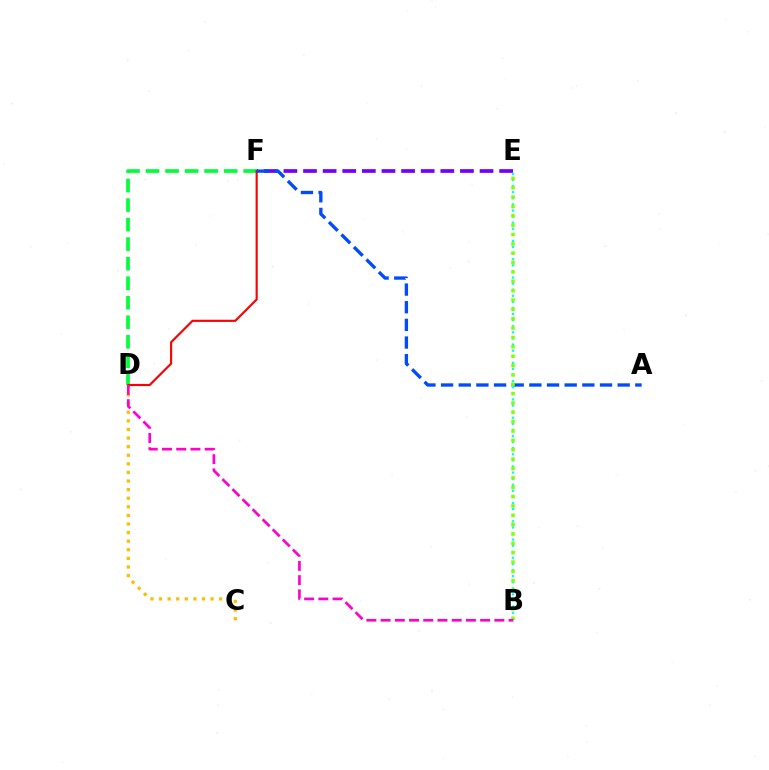{('D', 'F'): [{'color': '#00ff39', 'line_style': 'dashed', 'thickness': 2.65}, {'color': '#ff0000', 'line_style': 'solid', 'thickness': 1.55}], ('E', 'F'): [{'color': '#7200ff', 'line_style': 'dashed', 'thickness': 2.66}], ('C', 'D'): [{'color': '#ffbd00', 'line_style': 'dotted', 'thickness': 2.33}], ('A', 'F'): [{'color': '#004bff', 'line_style': 'dashed', 'thickness': 2.4}], ('B', 'E'): [{'color': '#00fff6', 'line_style': 'dotted', 'thickness': 1.66}, {'color': '#84ff00', 'line_style': 'dotted', 'thickness': 2.54}], ('B', 'D'): [{'color': '#ff00cf', 'line_style': 'dashed', 'thickness': 1.93}]}